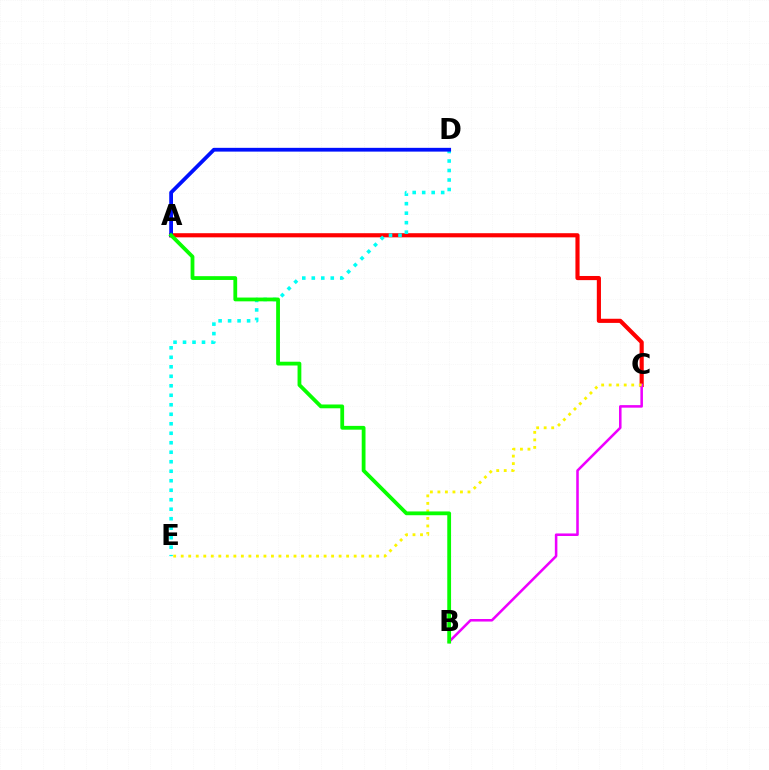{('A', 'C'): [{'color': '#ff0000', 'line_style': 'solid', 'thickness': 2.98}], ('D', 'E'): [{'color': '#00fff6', 'line_style': 'dotted', 'thickness': 2.58}], ('B', 'C'): [{'color': '#ee00ff', 'line_style': 'solid', 'thickness': 1.83}], ('C', 'E'): [{'color': '#fcf500', 'line_style': 'dotted', 'thickness': 2.04}], ('A', 'D'): [{'color': '#0010ff', 'line_style': 'solid', 'thickness': 2.72}], ('A', 'B'): [{'color': '#08ff00', 'line_style': 'solid', 'thickness': 2.73}]}